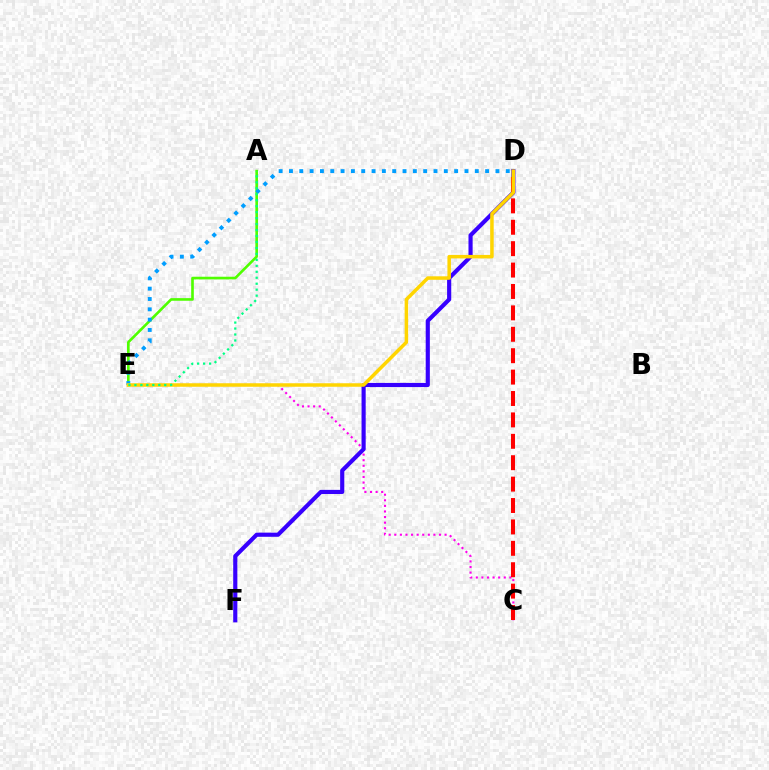{('C', 'E'): [{'color': '#ff00ed', 'line_style': 'dotted', 'thickness': 1.52}], ('D', 'F'): [{'color': '#3700ff', 'line_style': 'solid', 'thickness': 2.98}], ('A', 'E'): [{'color': '#4fff00', 'line_style': 'solid', 'thickness': 1.9}, {'color': '#00ff86', 'line_style': 'dotted', 'thickness': 1.62}], ('C', 'D'): [{'color': '#ff0000', 'line_style': 'dashed', 'thickness': 2.91}], ('D', 'E'): [{'color': '#009eff', 'line_style': 'dotted', 'thickness': 2.8}, {'color': '#ffd500', 'line_style': 'solid', 'thickness': 2.52}]}